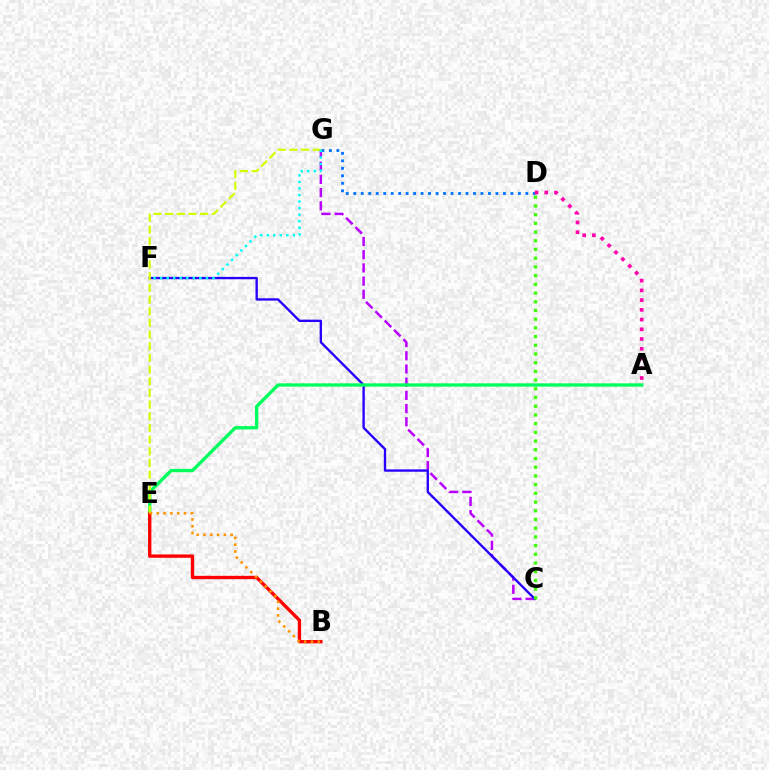{('C', 'G'): [{'color': '#b900ff', 'line_style': 'dashed', 'thickness': 1.79}], ('D', 'G'): [{'color': '#0074ff', 'line_style': 'dotted', 'thickness': 2.03}], ('A', 'D'): [{'color': '#ff00ac', 'line_style': 'dotted', 'thickness': 2.64}], ('C', 'F'): [{'color': '#2500ff', 'line_style': 'solid', 'thickness': 1.68}], ('A', 'E'): [{'color': '#00ff5c', 'line_style': 'solid', 'thickness': 2.4}], ('B', 'E'): [{'color': '#ff0000', 'line_style': 'solid', 'thickness': 2.41}, {'color': '#ff9400', 'line_style': 'dotted', 'thickness': 1.85}], ('E', 'G'): [{'color': '#d1ff00', 'line_style': 'dashed', 'thickness': 1.59}], ('C', 'D'): [{'color': '#3dff00', 'line_style': 'dotted', 'thickness': 2.37}], ('F', 'G'): [{'color': '#00fff6', 'line_style': 'dotted', 'thickness': 1.78}]}